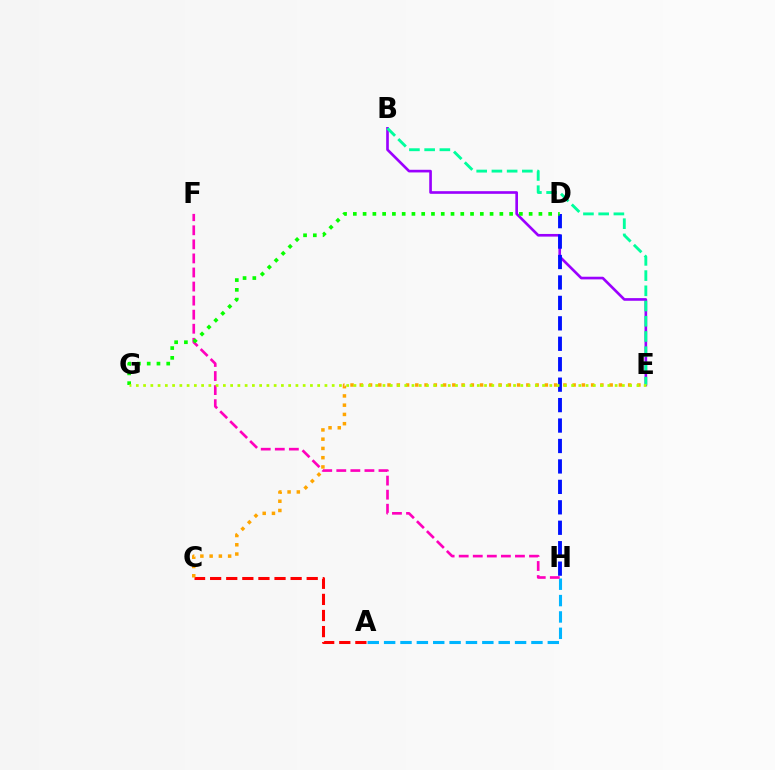{('B', 'E'): [{'color': '#9b00ff', 'line_style': 'solid', 'thickness': 1.91}, {'color': '#00ff9d', 'line_style': 'dashed', 'thickness': 2.07}], ('D', 'H'): [{'color': '#0010ff', 'line_style': 'dashed', 'thickness': 2.78}], ('A', 'H'): [{'color': '#00b5ff', 'line_style': 'dashed', 'thickness': 2.22}], ('A', 'C'): [{'color': '#ff0000', 'line_style': 'dashed', 'thickness': 2.19}], ('F', 'H'): [{'color': '#ff00bd', 'line_style': 'dashed', 'thickness': 1.91}], ('D', 'G'): [{'color': '#08ff00', 'line_style': 'dotted', 'thickness': 2.65}], ('C', 'E'): [{'color': '#ffa500', 'line_style': 'dotted', 'thickness': 2.51}], ('E', 'G'): [{'color': '#b3ff00', 'line_style': 'dotted', 'thickness': 1.97}]}